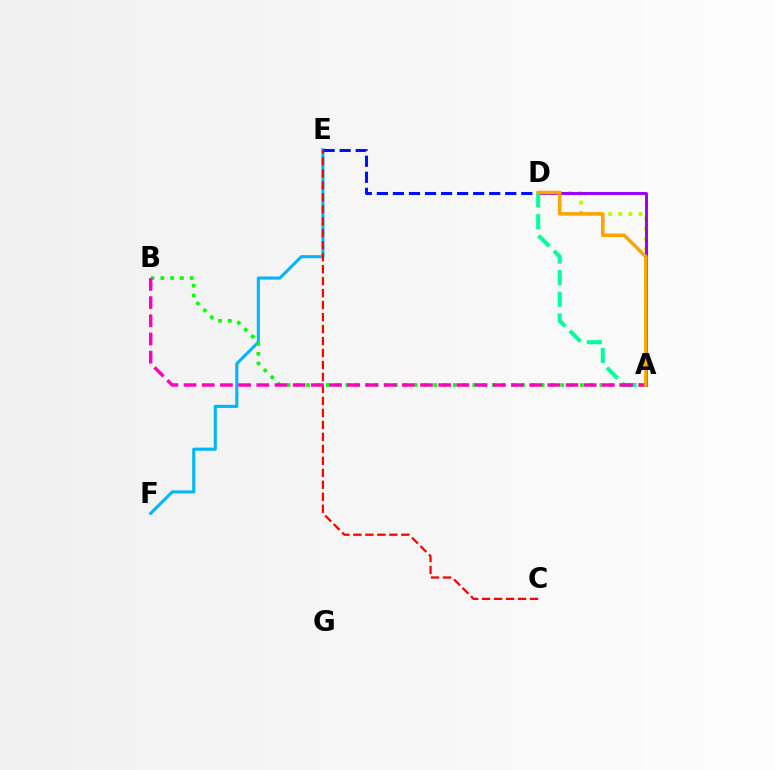{('E', 'F'): [{'color': '#00b5ff', 'line_style': 'solid', 'thickness': 2.21}], ('A', 'D'): [{'color': '#b3ff00', 'line_style': 'dotted', 'thickness': 2.75}, {'color': '#9b00ff', 'line_style': 'solid', 'thickness': 2.14}, {'color': '#00ff9d', 'line_style': 'dashed', 'thickness': 2.94}, {'color': '#ffa500', 'line_style': 'solid', 'thickness': 2.55}], ('D', 'E'): [{'color': '#0010ff', 'line_style': 'dashed', 'thickness': 2.18}], ('C', 'E'): [{'color': '#ff0000', 'line_style': 'dashed', 'thickness': 1.63}], ('A', 'B'): [{'color': '#08ff00', 'line_style': 'dotted', 'thickness': 2.66}, {'color': '#ff00bd', 'line_style': 'dashed', 'thickness': 2.47}]}